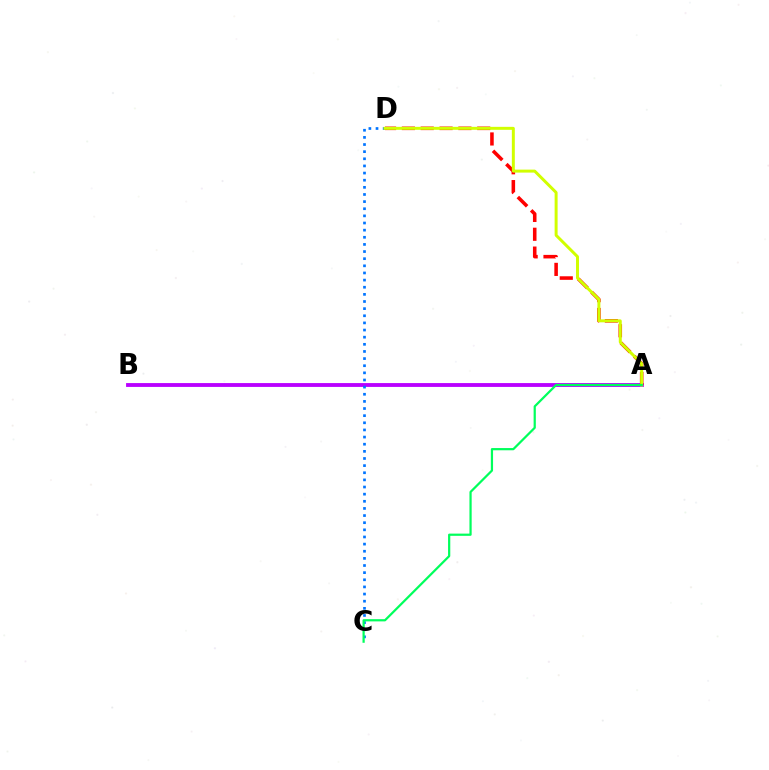{('A', 'B'): [{'color': '#b900ff', 'line_style': 'solid', 'thickness': 2.77}], ('C', 'D'): [{'color': '#0074ff', 'line_style': 'dotted', 'thickness': 1.94}], ('A', 'D'): [{'color': '#ff0000', 'line_style': 'dashed', 'thickness': 2.56}, {'color': '#d1ff00', 'line_style': 'solid', 'thickness': 2.14}], ('A', 'C'): [{'color': '#00ff5c', 'line_style': 'solid', 'thickness': 1.6}]}